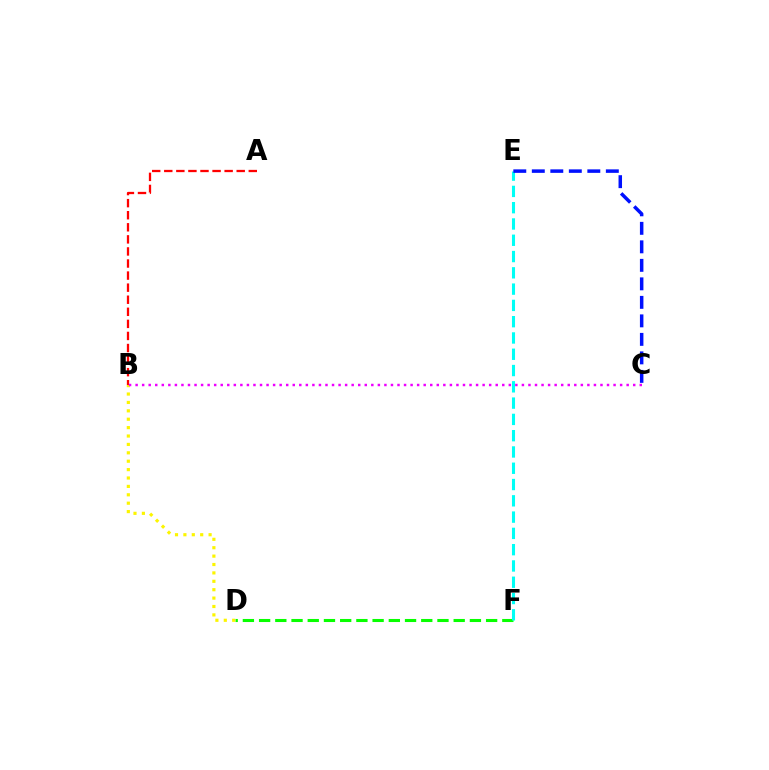{('D', 'F'): [{'color': '#08ff00', 'line_style': 'dashed', 'thickness': 2.2}], ('E', 'F'): [{'color': '#00fff6', 'line_style': 'dashed', 'thickness': 2.21}], ('B', 'D'): [{'color': '#fcf500', 'line_style': 'dotted', 'thickness': 2.28}], ('A', 'B'): [{'color': '#ff0000', 'line_style': 'dashed', 'thickness': 1.64}], ('B', 'C'): [{'color': '#ee00ff', 'line_style': 'dotted', 'thickness': 1.78}], ('C', 'E'): [{'color': '#0010ff', 'line_style': 'dashed', 'thickness': 2.51}]}